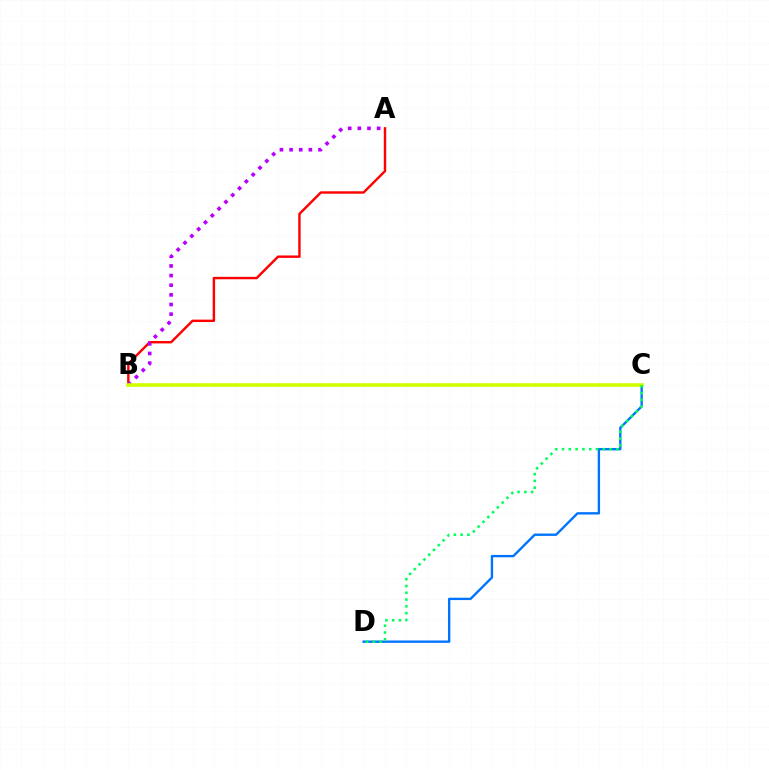{('A', 'B'): [{'color': '#ff0000', 'line_style': 'solid', 'thickness': 1.74}, {'color': '#b900ff', 'line_style': 'dotted', 'thickness': 2.62}], ('C', 'D'): [{'color': '#0074ff', 'line_style': 'solid', 'thickness': 1.7}, {'color': '#00ff5c', 'line_style': 'dotted', 'thickness': 1.84}], ('B', 'C'): [{'color': '#d1ff00', 'line_style': 'solid', 'thickness': 2.58}]}